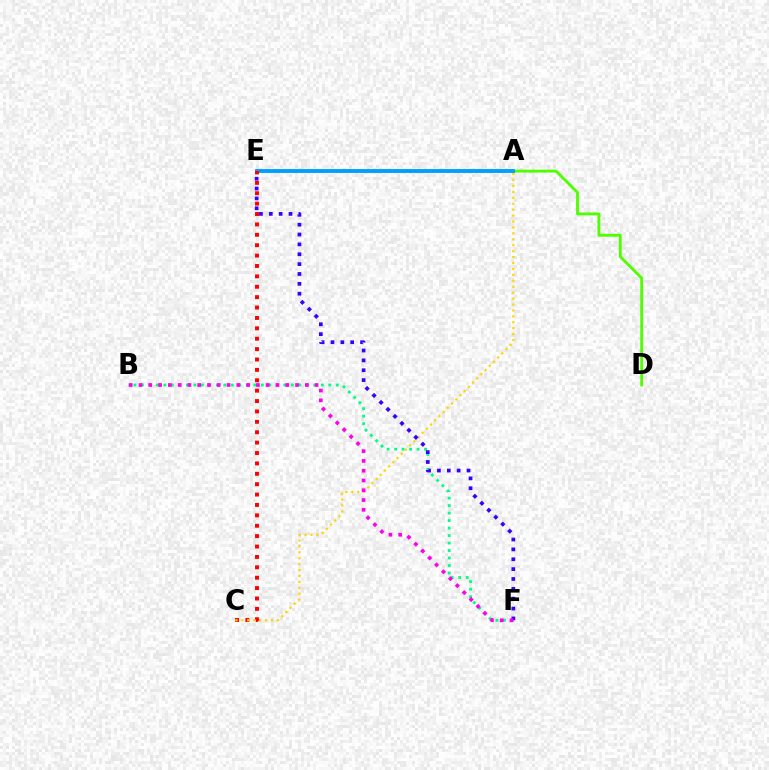{('A', 'D'): [{'color': '#4fff00', 'line_style': 'solid', 'thickness': 2.06}], ('A', 'E'): [{'color': '#009eff', 'line_style': 'solid', 'thickness': 2.78}], ('B', 'F'): [{'color': '#00ff86', 'line_style': 'dotted', 'thickness': 2.04}, {'color': '#ff00ed', 'line_style': 'dotted', 'thickness': 2.66}], ('C', 'E'): [{'color': '#ff0000', 'line_style': 'dotted', 'thickness': 2.82}], ('A', 'C'): [{'color': '#ffd500', 'line_style': 'dotted', 'thickness': 1.61}], ('E', 'F'): [{'color': '#3700ff', 'line_style': 'dotted', 'thickness': 2.68}]}